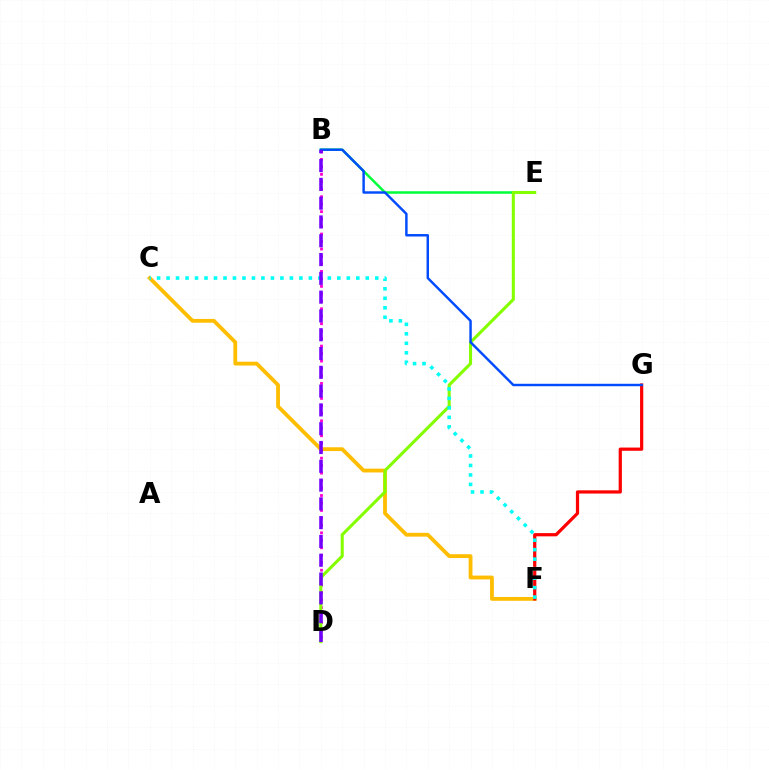{('C', 'F'): [{'color': '#ffbd00', 'line_style': 'solid', 'thickness': 2.74}, {'color': '#00fff6', 'line_style': 'dotted', 'thickness': 2.58}], ('B', 'E'): [{'color': '#00ff39', 'line_style': 'solid', 'thickness': 1.8}], ('B', 'D'): [{'color': '#ff00cf', 'line_style': 'dotted', 'thickness': 2.03}, {'color': '#7200ff', 'line_style': 'dashed', 'thickness': 2.55}], ('F', 'G'): [{'color': '#ff0000', 'line_style': 'solid', 'thickness': 2.32}], ('D', 'E'): [{'color': '#84ff00', 'line_style': 'solid', 'thickness': 2.21}], ('B', 'G'): [{'color': '#004bff', 'line_style': 'solid', 'thickness': 1.76}]}